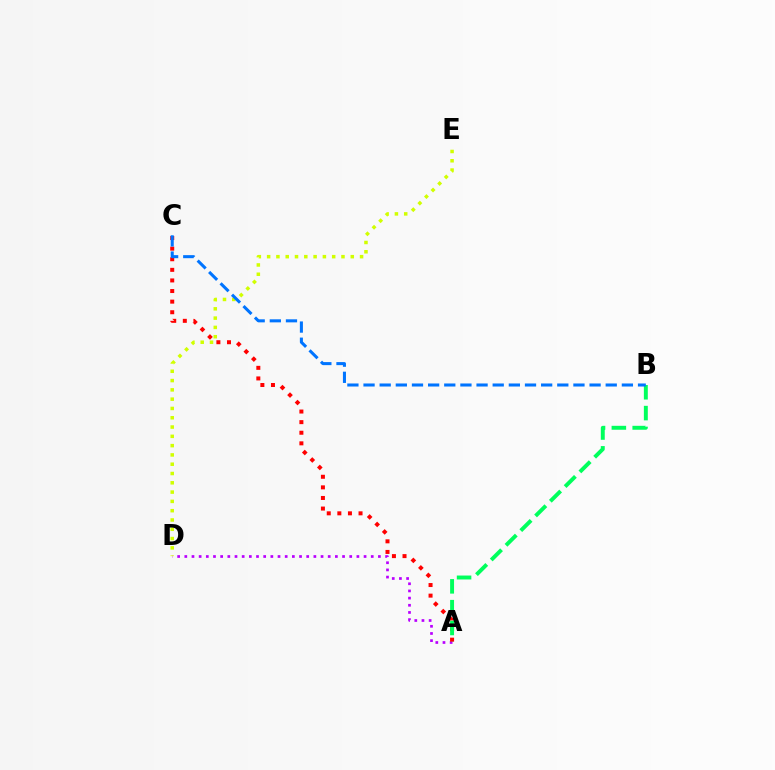{('A', 'D'): [{'color': '#b900ff', 'line_style': 'dotted', 'thickness': 1.95}], ('A', 'C'): [{'color': '#ff0000', 'line_style': 'dotted', 'thickness': 2.88}], ('A', 'B'): [{'color': '#00ff5c', 'line_style': 'dashed', 'thickness': 2.83}], ('D', 'E'): [{'color': '#d1ff00', 'line_style': 'dotted', 'thickness': 2.53}], ('B', 'C'): [{'color': '#0074ff', 'line_style': 'dashed', 'thickness': 2.19}]}